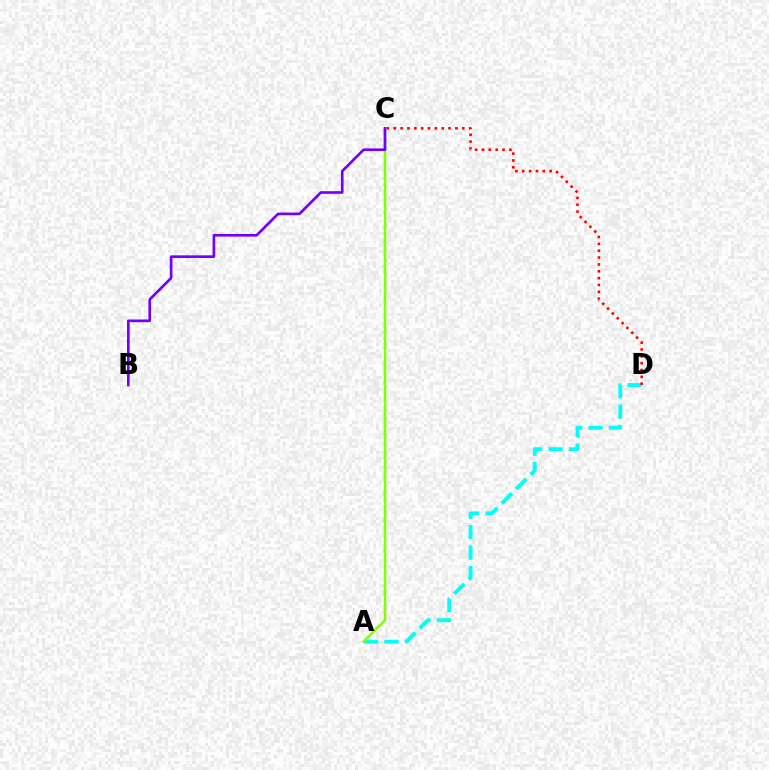{('A', 'D'): [{'color': '#00fff6', 'line_style': 'dashed', 'thickness': 2.78}], ('A', 'C'): [{'color': '#84ff00', 'line_style': 'solid', 'thickness': 1.85}], ('B', 'C'): [{'color': '#7200ff', 'line_style': 'solid', 'thickness': 1.92}], ('C', 'D'): [{'color': '#ff0000', 'line_style': 'dotted', 'thickness': 1.86}]}